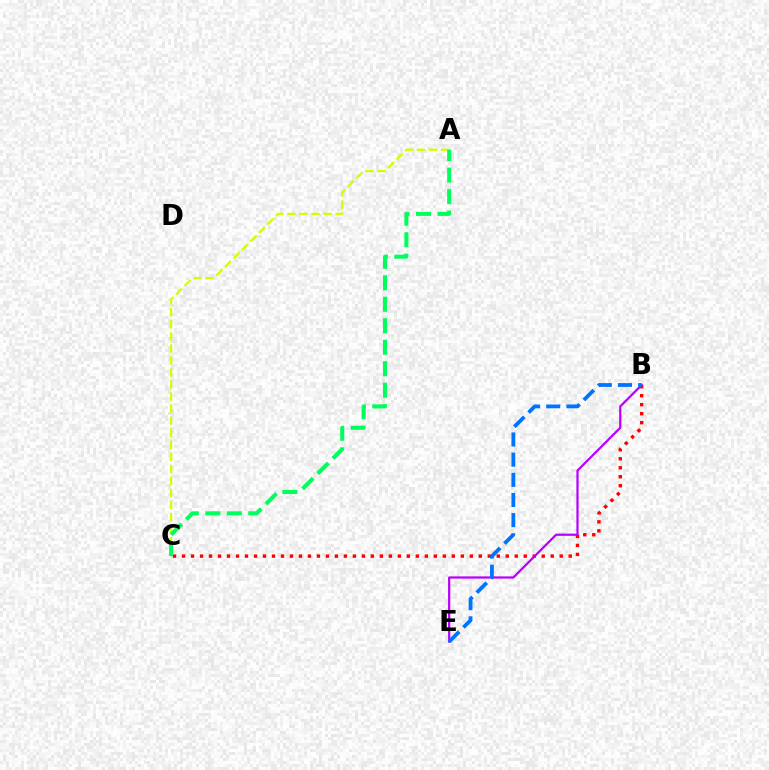{('A', 'C'): [{'color': '#d1ff00', 'line_style': 'dashed', 'thickness': 1.64}, {'color': '#00ff5c', 'line_style': 'dashed', 'thickness': 2.92}], ('B', 'C'): [{'color': '#ff0000', 'line_style': 'dotted', 'thickness': 2.44}], ('B', 'E'): [{'color': '#b900ff', 'line_style': 'solid', 'thickness': 1.6}, {'color': '#0074ff', 'line_style': 'dashed', 'thickness': 2.74}]}